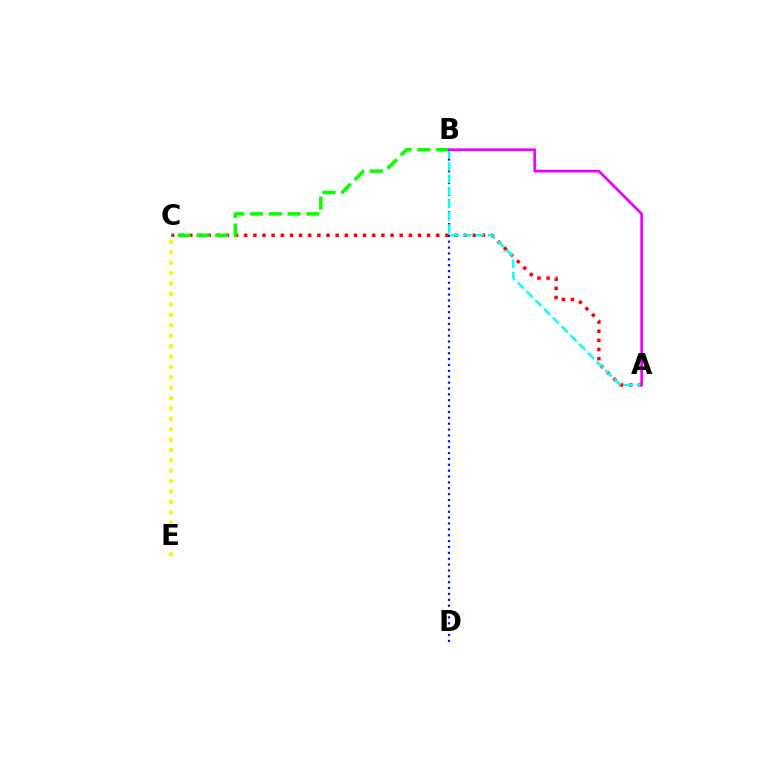{('C', 'E'): [{'color': '#fcf500', 'line_style': 'dotted', 'thickness': 2.83}], ('A', 'C'): [{'color': '#ff0000', 'line_style': 'dotted', 'thickness': 2.48}], ('B', 'C'): [{'color': '#08ff00', 'line_style': 'dashed', 'thickness': 2.55}], ('B', 'D'): [{'color': '#0010ff', 'line_style': 'dotted', 'thickness': 1.59}], ('A', 'B'): [{'color': '#00fff6', 'line_style': 'dashed', 'thickness': 1.69}, {'color': '#ee00ff', 'line_style': 'solid', 'thickness': 1.95}]}